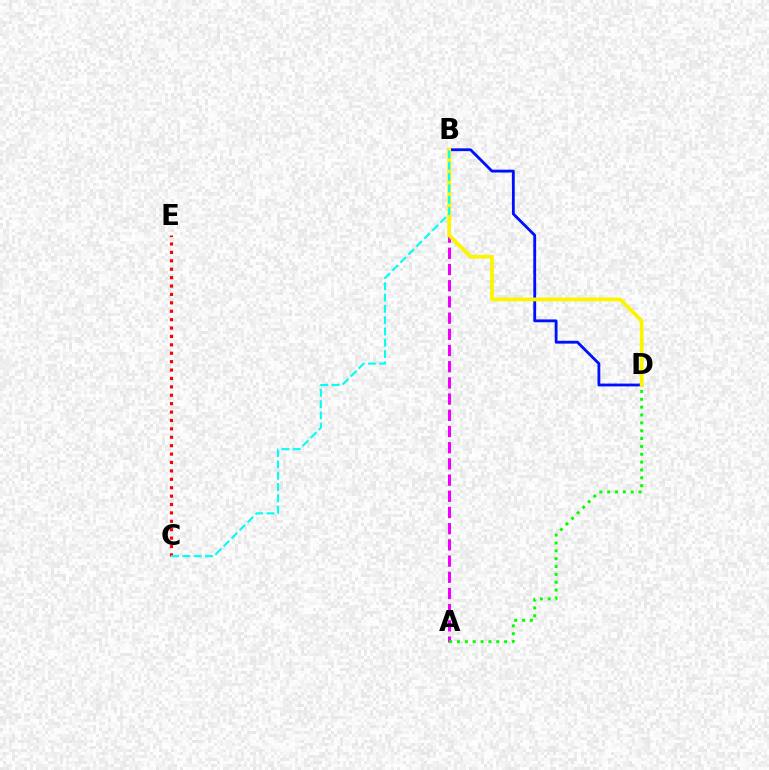{('B', 'D'): [{'color': '#0010ff', 'line_style': 'solid', 'thickness': 2.04}, {'color': '#fcf500', 'line_style': 'solid', 'thickness': 2.72}], ('A', 'B'): [{'color': '#ee00ff', 'line_style': 'dashed', 'thickness': 2.2}], ('A', 'D'): [{'color': '#08ff00', 'line_style': 'dotted', 'thickness': 2.13}], ('C', 'E'): [{'color': '#ff0000', 'line_style': 'dotted', 'thickness': 2.28}], ('B', 'C'): [{'color': '#00fff6', 'line_style': 'dashed', 'thickness': 1.54}]}